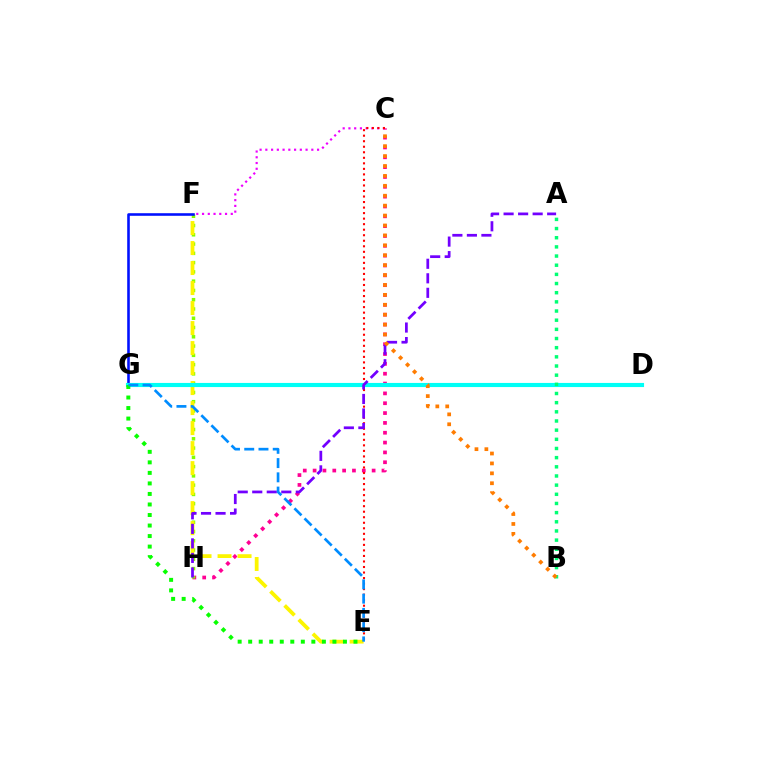{('C', 'H'): [{'color': '#ff0094', 'line_style': 'dotted', 'thickness': 2.67}], ('C', 'F'): [{'color': '#ee00ff', 'line_style': 'dotted', 'thickness': 1.56}], ('F', 'H'): [{'color': '#84ff00', 'line_style': 'dotted', 'thickness': 2.52}], ('E', 'F'): [{'color': '#fcf500', 'line_style': 'dashed', 'thickness': 2.72}], ('C', 'E'): [{'color': '#ff0000', 'line_style': 'dotted', 'thickness': 1.5}], ('F', 'G'): [{'color': '#0010ff', 'line_style': 'solid', 'thickness': 1.86}], ('D', 'G'): [{'color': '#00fff6', 'line_style': 'solid', 'thickness': 2.97}], ('E', 'G'): [{'color': '#08ff00', 'line_style': 'dotted', 'thickness': 2.86}, {'color': '#008cff', 'line_style': 'dashed', 'thickness': 1.94}], ('A', 'H'): [{'color': '#7200ff', 'line_style': 'dashed', 'thickness': 1.97}], ('A', 'B'): [{'color': '#00ff74', 'line_style': 'dotted', 'thickness': 2.49}], ('B', 'C'): [{'color': '#ff7c00', 'line_style': 'dotted', 'thickness': 2.69}]}